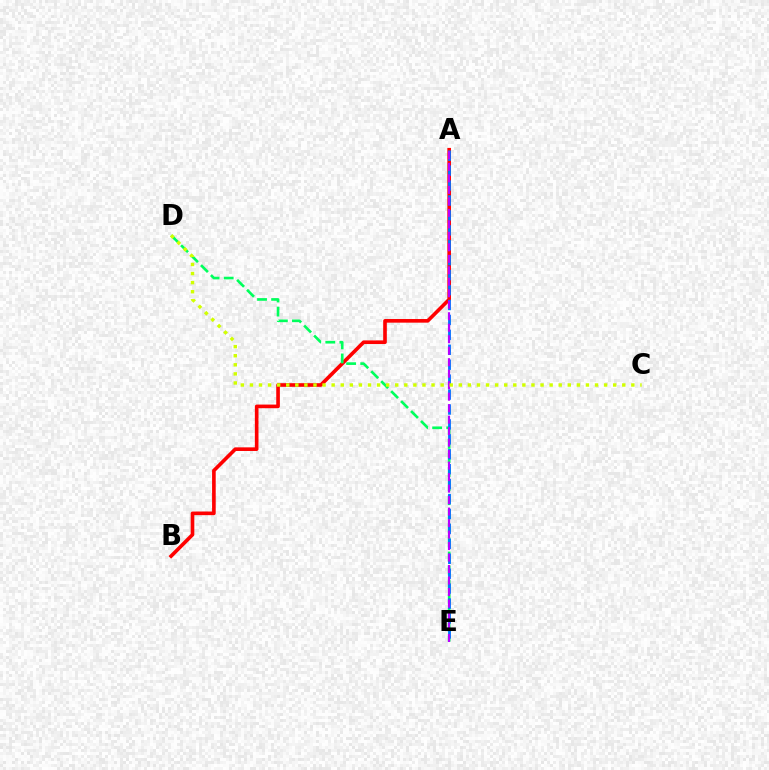{('A', 'B'): [{'color': '#ff0000', 'line_style': 'solid', 'thickness': 2.62}], ('D', 'E'): [{'color': '#00ff5c', 'line_style': 'dashed', 'thickness': 1.91}], ('A', 'E'): [{'color': '#0074ff', 'line_style': 'dashed', 'thickness': 2.03}, {'color': '#b900ff', 'line_style': 'dashed', 'thickness': 1.56}], ('C', 'D'): [{'color': '#d1ff00', 'line_style': 'dotted', 'thickness': 2.47}]}